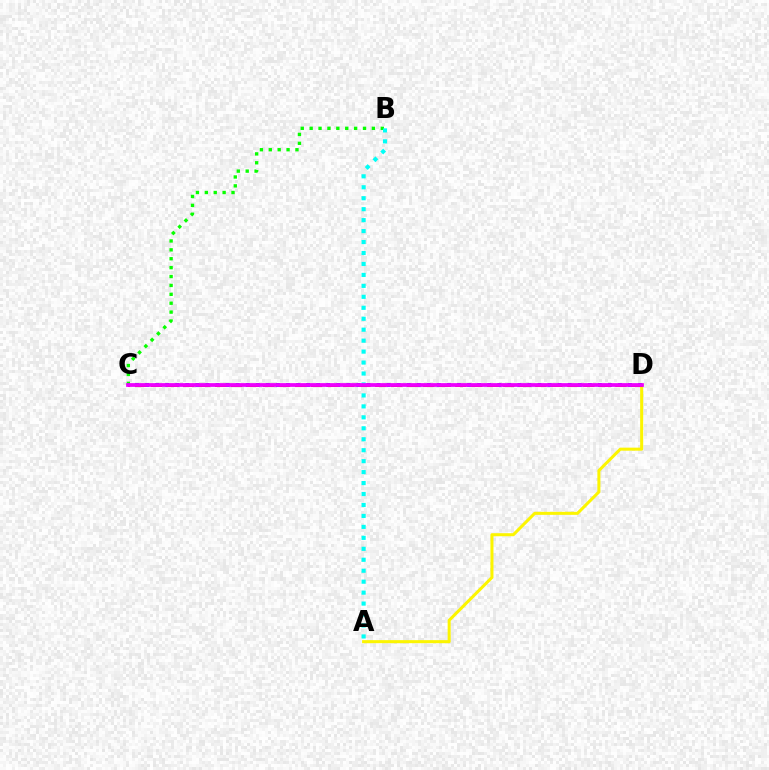{('B', 'C'): [{'color': '#08ff00', 'line_style': 'dotted', 'thickness': 2.42}], ('A', 'D'): [{'color': '#fcf500', 'line_style': 'solid', 'thickness': 2.19}], ('A', 'B'): [{'color': '#00fff6', 'line_style': 'dotted', 'thickness': 2.98}], ('C', 'D'): [{'color': '#0010ff', 'line_style': 'dotted', 'thickness': 2.73}, {'color': '#ff0000', 'line_style': 'dashed', 'thickness': 2.18}, {'color': '#ee00ff', 'line_style': 'solid', 'thickness': 2.69}]}